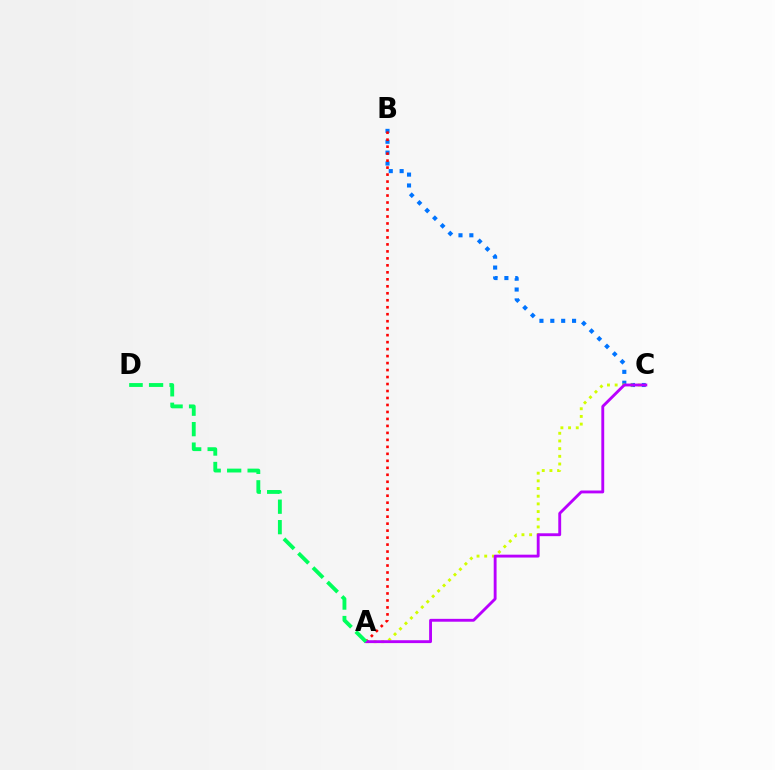{('B', 'C'): [{'color': '#0074ff', 'line_style': 'dotted', 'thickness': 2.95}], ('A', 'C'): [{'color': '#d1ff00', 'line_style': 'dotted', 'thickness': 2.09}, {'color': '#b900ff', 'line_style': 'solid', 'thickness': 2.07}], ('A', 'B'): [{'color': '#ff0000', 'line_style': 'dotted', 'thickness': 1.9}], ('A', 'D'): [{'color': '#00ff5c', 'line_style': 'dashed', 'thickness': 2.78}]}